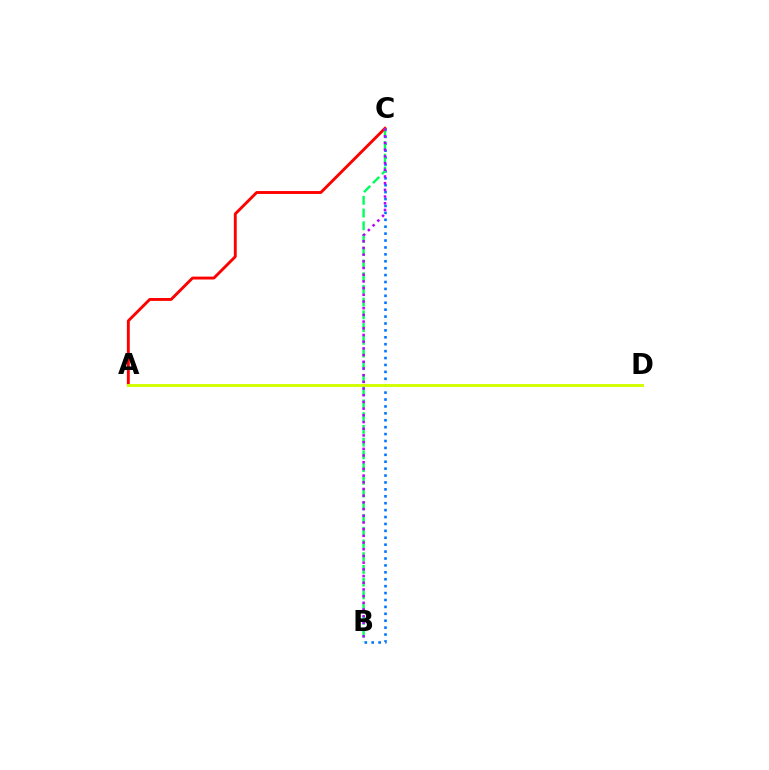{('B', 'C'): [{'color': '#0074ff', 'line_style': 'dotted', 'thickness': 1.88}, {'color': '#00ff5c', 'line_style': 'dashed', 'thickness': 1.73}, {'color': '#b900ff', 'line_style': 'dotted', 'thickness': 1.82}], ('A', 'C'): [{'color': '#ff0000', 'line_style': 'solid', 'thickness': 2.08}], ('A', 'D'): [{'color': '#d1ff00', 'line_style': 'solid', 'thickness': 2.1}]}